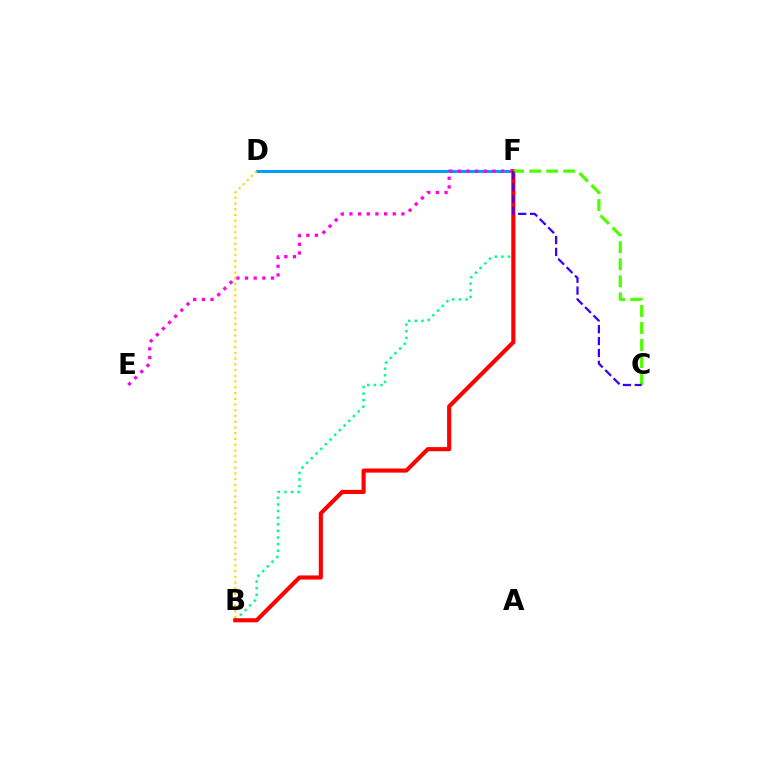{('D', 'F'): [{'color': '#009eff', 'line_style': 'solid', 'thickness': 2.16}], ('E', 'F'): [{'color': '#ff00ed', 'line_style': 'dotted', 'thickness': 2.36}], ('B', 'F'): [{'color': '#00ff86', 'line_style': 'dotted', 'thickness': 1.8}, {'color': '#ff0000', 'line_style': 'solid', 'thickness': 2.96}], ('B', 'D'): [{'color': '#ffd500', 'line_style': 'dotted', 'thickness': 1.56}], ('C', 'F'): [{'color': '#4fff00', 'line_style': 'dashed', 'thickness': 2.31}, {'color': '#3700ff', 'line_style': 'dashed', 'thickness': 1.61}]}